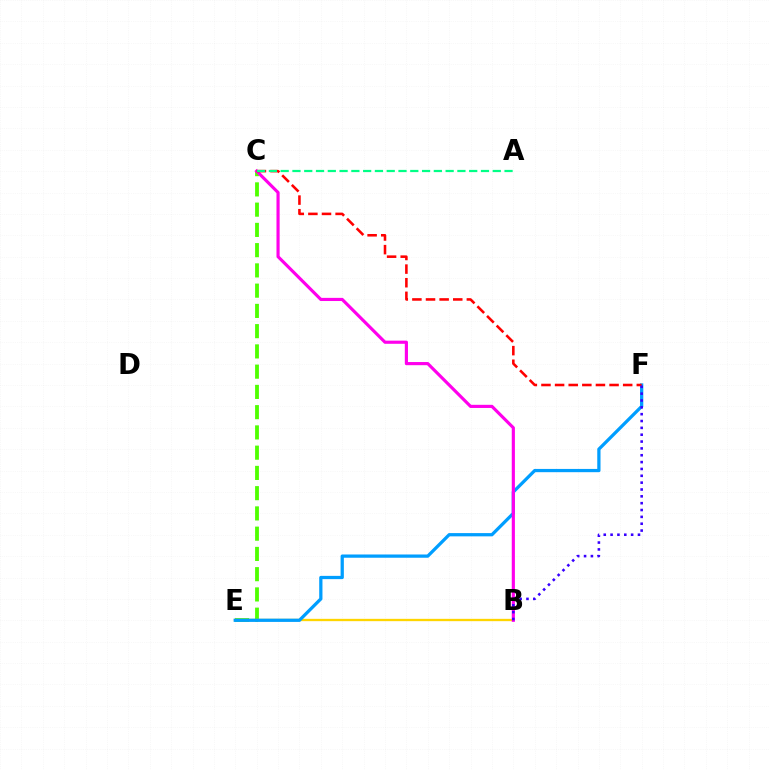{('C', 'E'): [{'color': '#4fff00', 'line_style': 'dashed', 'thickness': 2.75}], ('B', 'E'): [{'color': '#ffd500', 'line_style': 'solid', 'thickness': 1.67}], ('E', 'F'): [{'color': '#009eff', 'line_style': 'solid', 'thickness': 2.34}], ('B', 'C'): [{'color': '#ff00ed', 'line_style': 'solid', 'thickness': 2.27}], ('C', 'F'): [{'color': '#ff0000', 'line_style': 'dashed', 'thickness': 1.85}], ('A', 'C'): [{'color': '#00ff86', 'line_style': 'dashed', 'thickness': 1.6}], ('B', 'F'): [{'color': '#3700ff', 'line_style': 'dotted', 'thickness': 1.86}]}